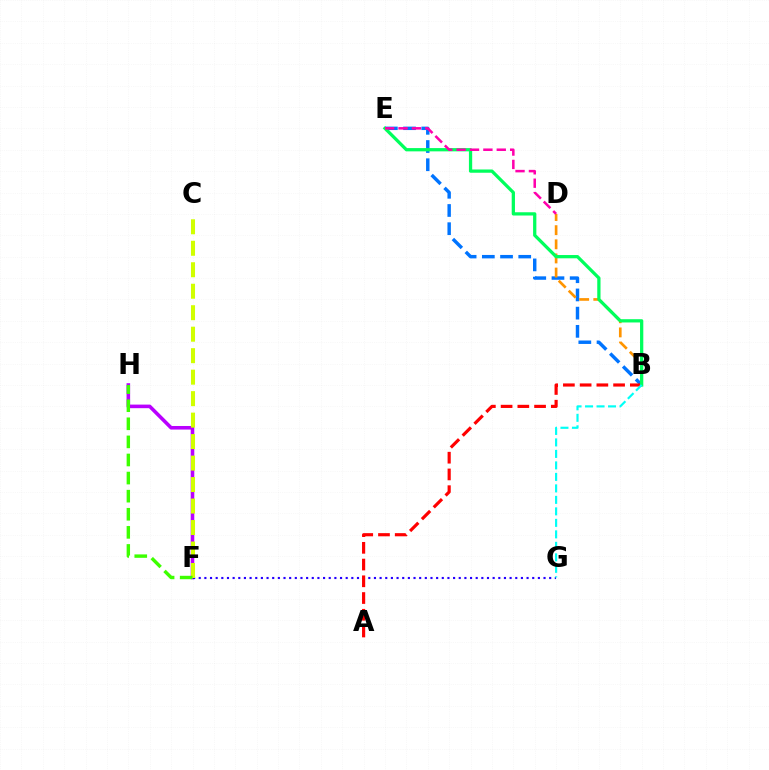{('B', 'E'): [{'color': '#0074ff', 'line_style': 'dashed', 'thickness': 2.47}, {'color': '#00ff5c', 'line_style': 'solid', 'thickness': 2.35}], ('B', 'D'): [{'color': '#ff9400', 'line_style': 'dashed', 'thickness': 1.92}], ('F', 'H'): [{'color': '#b900ff', 'line_style': 'solid', 'thickness': 2.58}, {'color': '#3dff00', 'line_style': 'dashed', 'thickness': 2.46}], ('F', 'G'): [{'color': '#2500ff', 'line_style': 'dotted', 'thickness': 1.54}], ('A', 'B'): [{'color': '#ff0000', 'line_style': 'dashed', 'thickness': 2.27}], ('D', 'E'): [{'color': '#ff00ac', 'line_style': 'dashed', 'thickness': 1.82}], ('C', 'F'): [{'color': '#d1ff00', 'line_style': 'dashed', 'thickness': 2.92}], ('B', 'G'): [{'color': '#00fff6', 'line_style': 'dashed', 'thickness': 1.56}]}